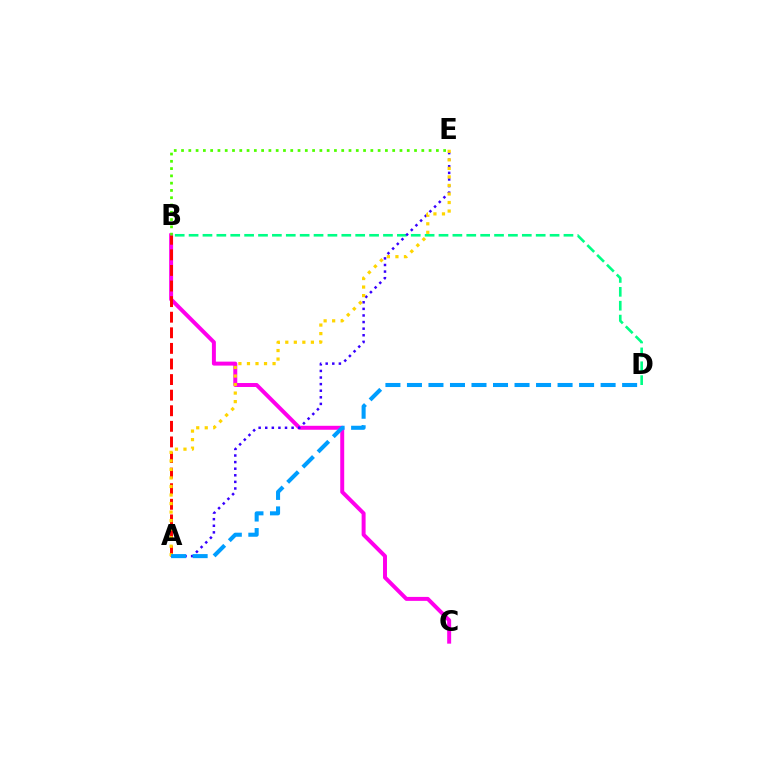{('B', 'D'): [{'color': '#00ff86', 'line_style': 'dashed', 'thickness': 1.89}], ('B', 'C'): [{'color': '#ff00ed', 'line_style': 'solid', 'thickness': 2.85}], ('A', 'E'): [{'color': '#3700ff', 'line_style': 'dotted', 'thickness': 1.79}, {'color': '#ffd500', 'line_style': 'dotted', 'thickness': 2.32}], ('A', 'B'): [{'color': '#ff0000', 'line_style': 'dashed', 'thickness': 2.12}], ('A', 'D'): [{'color': '#009eff', 'line_style': 'dashed', 'thickness': 2.92}], ('B', 'E'): [{'color': '#4fff00', 'line_style': 'dotted', 'thickness': 1.98}]}